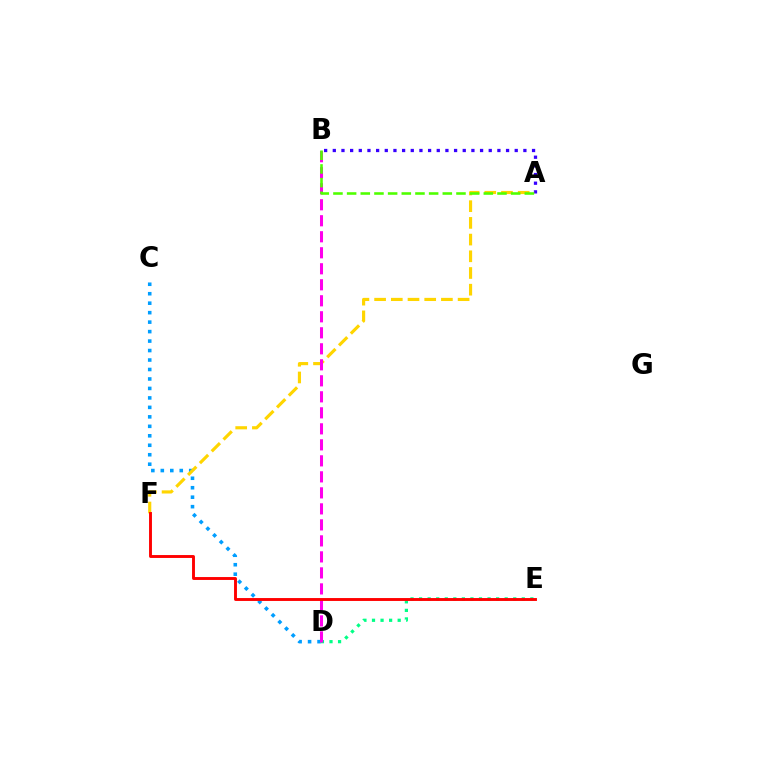{('C', 'D'): [{'color': '#009eff', 'line_style': 'dotted', 'thickness': 2.57}], ('D', 'E'): [{'color': '#00ff86', 'line_style': 'dotted', 'thickness': 2.33}], ('A', 'B'): [{'color': '#3700ff', 'line_style': 'dotted', 'thickness': 2.35}, {'color': '#4fff00', 'line_style': 'dashed', 'thickness': 1.86}], ('A', 'F'): [{'color': '#ffd500', 'line_style': 'dashed', 'thickness': 2.27}], ('B', 'D'): [{'color': '#ff00ed', 'line_style': 'dashed', 'thickness': 2.17}], ('E', 'F'): [{'color': '#ff0000', 'line_style': 'solid', 'thickness': 2.09}]}